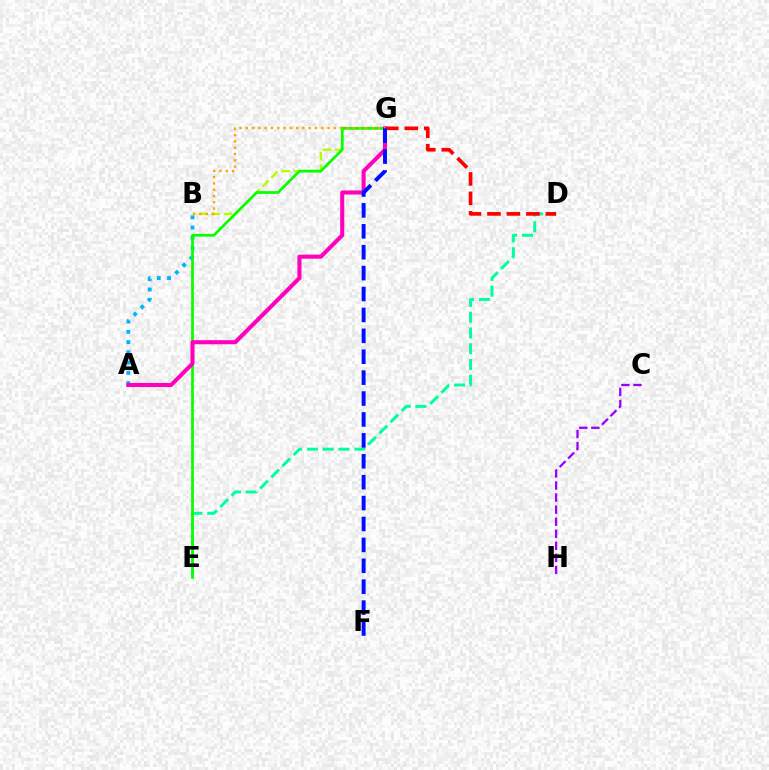{('C', 'H'): [{'color': '#9b00ff', 'line_style': 'dashed', 'thickness': 1.64}], ('B', 'G'): [{'color': '#b3ff00', 'line_style': 'dashed', 'thickness': 1.7}, {'color': '#ffa500', 'line_style': 'dotted', 'thickness': 1.71}], ('A', 'B'): [{'color': '#00b5ff', 'line_style': 'dotted', 'thickness': 2.78}], ('D', 'E'): [{'color': '#00ff9d', 'line_style': 'dashed', 'thickness': 2.14}], ('D', 'G'): [{'color': '#ff0000', 'line_style': 'dashed', 'thickness': 2.64}], ('E', 'G'): [{'color': '#08ff00', 'line_style': 'solid', 'thickness': 1.97}], ('A', 'G'): [{'color': '#ff00bd', 'line_style': 'solid', 'thickness': 2.93}], ('F', 'G'): [{'color': '#0010ff', 'line_style': 'dashed', 'thickness': 2.84}]}